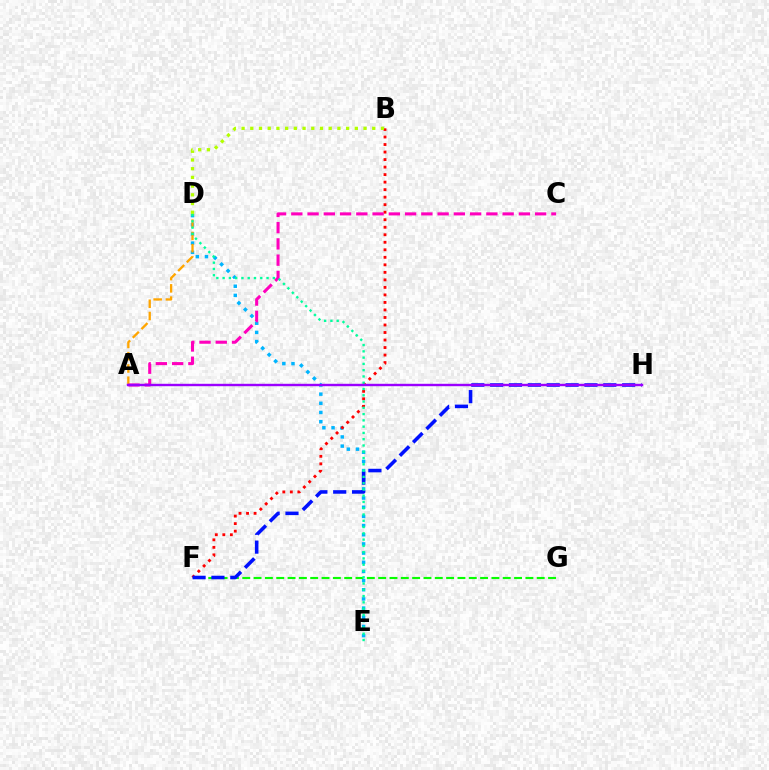{('D', 'E'): [{'color': '#00b5ff', 'line_style': 'dotted', 'thickness': 2.49}, {'color': '#00ff9d', 'line_style': 'dotted', 'thickness': 1.7}], ('A', 'D'): [{'color': '#ffa500', 'line_style': 'dashed', 'thickness': 1.67}], ('F', 'G'): [{'color': '#08ff00', 'line_style': 'dashed', 'thickness': 1.54}], ('B', 'F'): [{'color': '#ff0000', 'line_style': 'dotted', 'thickness': 2.04}], ('F', 'H'): [{'color': '#0010ff', 'line_style': 'dashed', 'thickness': 2.56}], ('B', 'D'): [{'color': '#b3ff00', 'line_style': 'dotted', 'thickness': 2.37}], ('A', 'C'): [{'color': '#ff00bd', 'line_style': 'dashed', 'thickness': 2.21}], ('A', 'H'): [{'color': '#9b00ff', 'line_style': 'solid', 'thickness': 1.73}]}